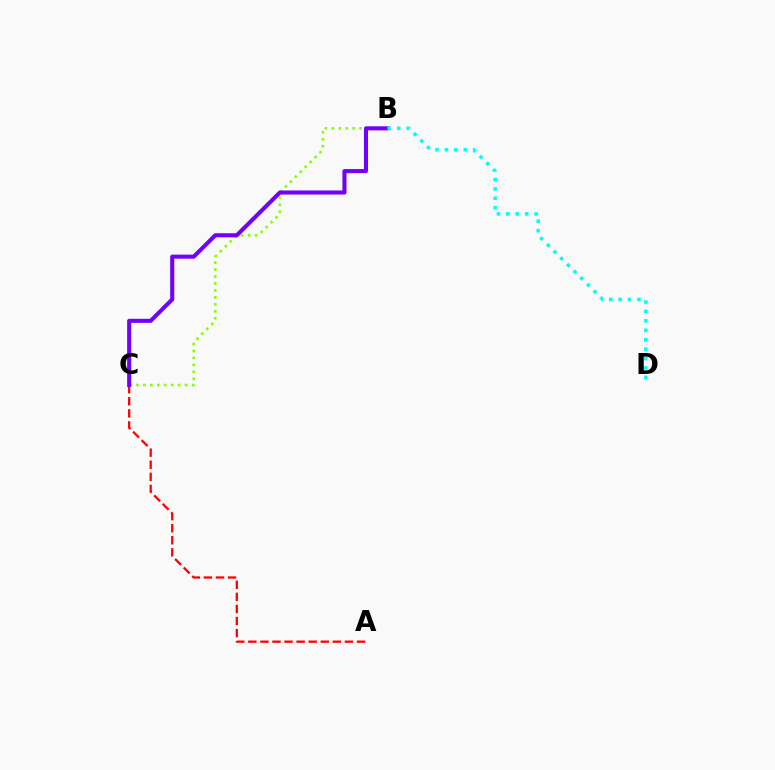{('B', 'C'): [{'color': '#84ff00', 'line_style': 'dotted', 'thickness': 1.89}, {'color': '#7200ff', 'line_style': 'solid', 'thickness': 2.93}], ('A', 'C'): [{'color': '#ff0000', 'line_style': 'dashed', 'thickness': 1.64}], ('B', 'D'): [{'color': '#00fff6', 'line_style': 'dotted', 'thickness': 2.56}]}